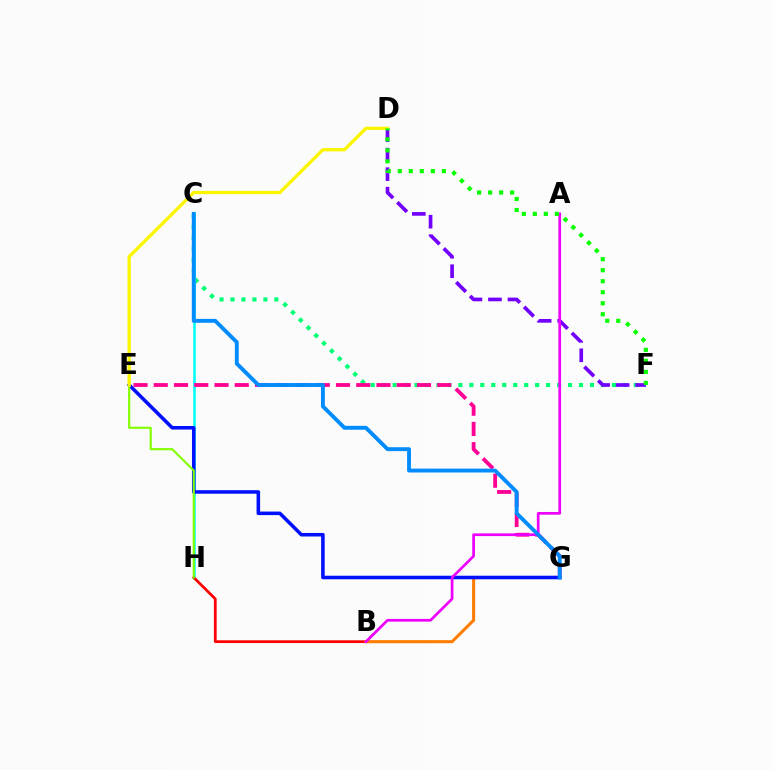{('C', 'F'): [{'color': '#00ff74', 'line_style': 'dotted', 'thickness': 2.98}], ('C', 'H'): [{'color': '#00fff6', 'line_style': 'solid', 'thickness': 1.86}], ('B', 'H'): [{'color': '#ff0000', 'line_style': 'solid', 'thickness': 1.98}], ('B', 'G'): [{'color': '#ff7c00', 'line_style': 'solid', 'thickness': 2.2}], ('E', 'G'): [{'color': '#ff0094', 'line_style': 'dashed', 'thickness': 2.75}, {'color': '#0010ff', 'line_style': 'solid', 'thickness': 2.55}], ('D', 'F'): [{'color': '#7200ff', 'line_style': 'dashed', 'thickness': 2.65}, {'color': '#08ff00', 'line_style': 'dotted', 'thickness': 2.99}], ('E', 'H'): [{'color': '#84ff00', 'line_style': 'solid', 'thickness': 1.55}], ('D', 'E'): [{'color': '#fcf500', 'line_style': 'solid', 'thickness': 2.37}], ('A', 'B'): [{'color': '#ee00ff', 'line_style': 'solid', 'thickness': 1.95}], ('C', 'G'): [{'color': '#008cff', 'line_style': 'solid', 'thickness': 2.8}]}